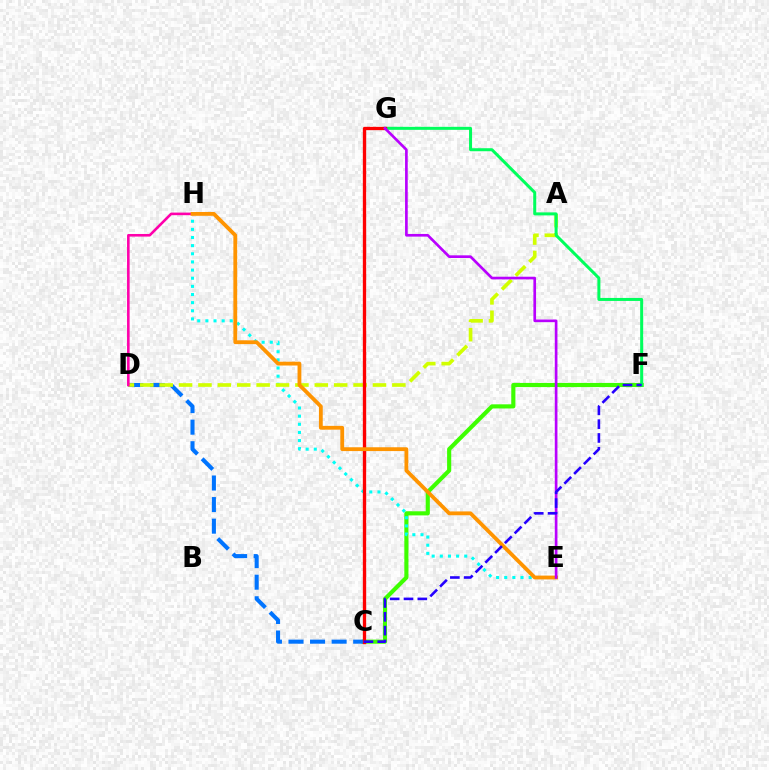{('C', 'F'): [{'color': '#3dff00', 'line_style': 'solid', 'thickness': 2.97}, {'color': '#2500ff', 'line_style': 'dashed', 'thickness': 1.88}], ('C', 'D'): [{'color': '#0074ff', 'line_style': 'dashed', 'thickness': 2.93}], ('E', 'H'): [{'color': '#00fff6', 'line_style': 'dotted', 'thickness': 2.21}, {'color': '#ff9400', 'line_style': 'solid', 'thickness': 2.75}], ('A', 'D'): [{'color': '#d1ff00', 'line_style': 'dashed', 'thickness': 2.63}], ('F', 'G'): [{'color': '#00ff5c', 'line_style': 'solid', 'thickness': 2.17}], ('D', 'H'): [{'color': '#ff00ac', 'line_style': 'solid', 'thickness': 1.87}], ('C', 'G'): [{'color': '#ff0000', 'line_style': 'solid', 'thickness': 2.39}], ('E', 'G'): [{'color': '#b900ff', 'line_style': 'solid', 'thickness': 1.92}]}